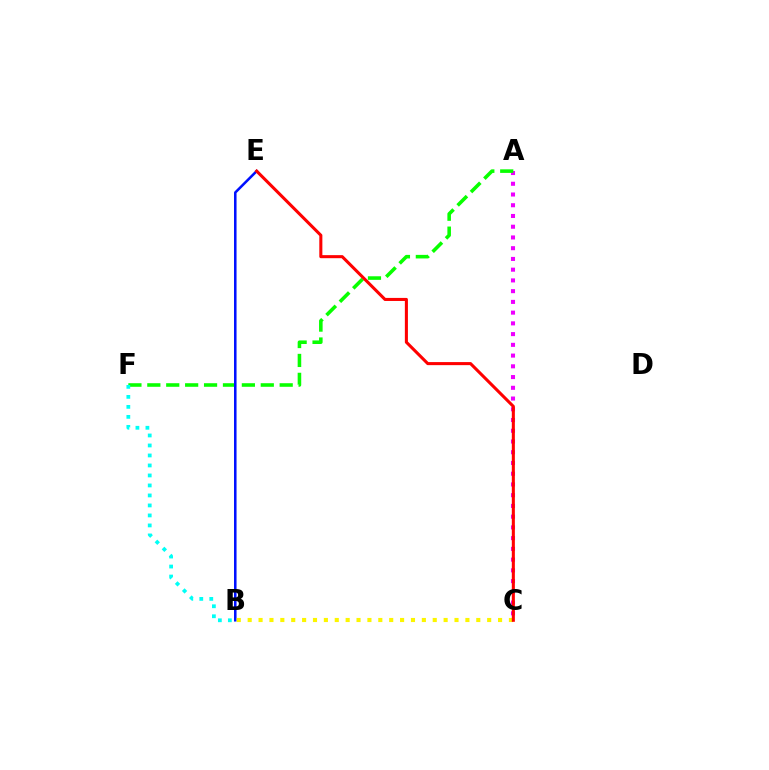{('A', 'C'): [{'color': '#ee00ff', 'line_style': 'dotted', 'thickness': 2.92}], ('A', 'F'): [{'color': '#08ff00', 'line_style': 'dashed', 'thickness': 2.57}], ('B', 'E'): [{'color': '#0010ff', 'line_style': 'solid', 'thickness': 1.83}], ('B', 'C'): [{'color': '#fcf500', 'line_style': 'dotted', 'thickness': 2.96}], ('C', 'E'): [{'color': '#ff0000', 'line_style': 'solid', 'thickness': 2.2}], ('B', 'F'): [{'color': '#00fff6', 'line_style': 'dotted', 'thickness': 2.72}]}